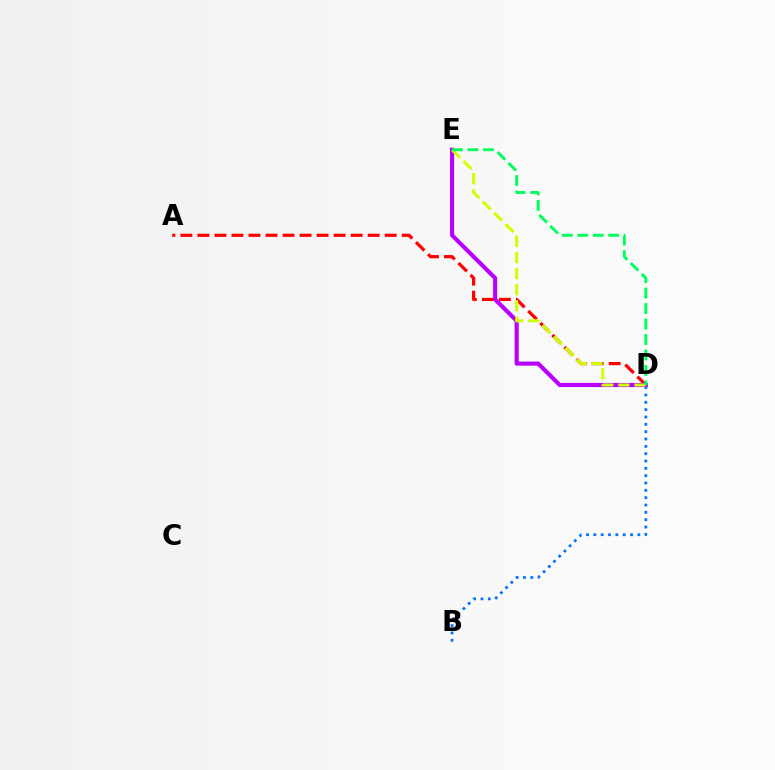{('B', 'D'): [{'color': '#0074ff', 'line_style': 'dotted', 'thickness': 1.99}], ('A', 'D'): [{'color': '#ff0000', 'line_style': 'dashed', 'thickness': 2.31}], ('D', 'E'): [{'color': '#b900ff', 'line_style': 'solid', 'thickness': 2.97}, {'color': '#d1ff00', 'line_style': 'dashed', 'thickness': 2.19}, {'color': '#00ff5c', 'line_style': 'dashed', 'thickness': 2.1}]}